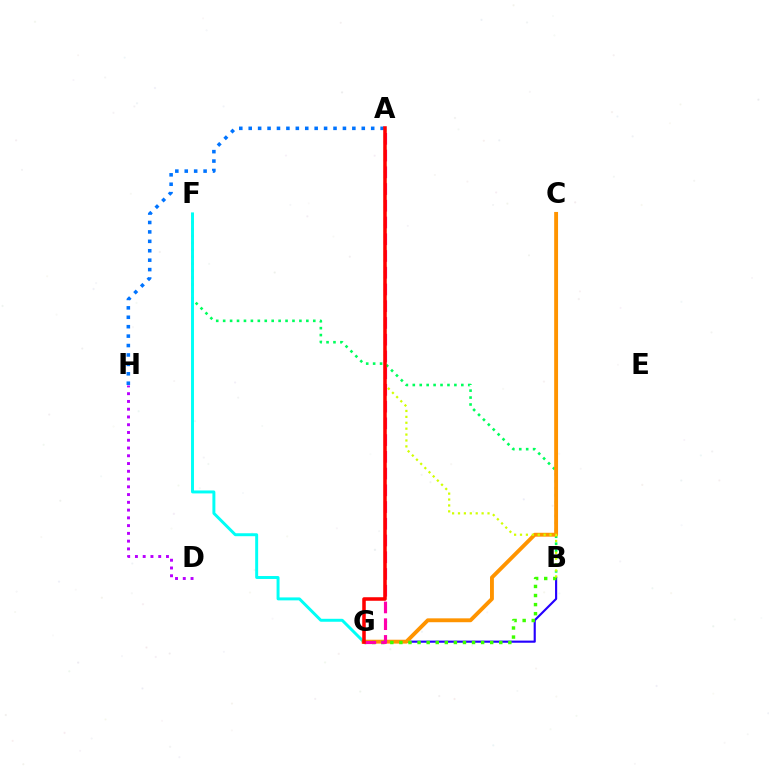{('B', 'G'): [{'color': '#2500ff', 'line_style': 'solid', 'thickness': 1.54}, {'color': '#3dff00', 'line_style': 'dotted', 'thickness': 2.47}], ('B', 'F'): [{'color': '#00ff5c', 'line_style': 'dotted', 'thickness': 1.88}], ('F', 'G'): [{'color': '#00fff6', 'line_style': 'solid', 'thickness': 2.13}], ('C', 'G'): [{'color': '#ff9400', 'line_style': 'solid', 'thickness': 2.79}], ('D', 'H'): [{'color': '#b900ff', 'line_style': 'dotted', 'thickness': 2.11}], ('A', 'H'): [{'color': '#0074ff', 'line_style': 'dotted', 'thickness': 2.56}], ('A', 'B'): [{'color': '#d1ff00', 'line_style': 'dotted', 'thickness': 1.6}], ('A', 'G'): [{'color': '#ff00ac', 'line_style': 'dashed', 'thickness': 2.27}, {'color': '#ff0000', 'line_style': 'solid', 'thickness': 2.55}]}